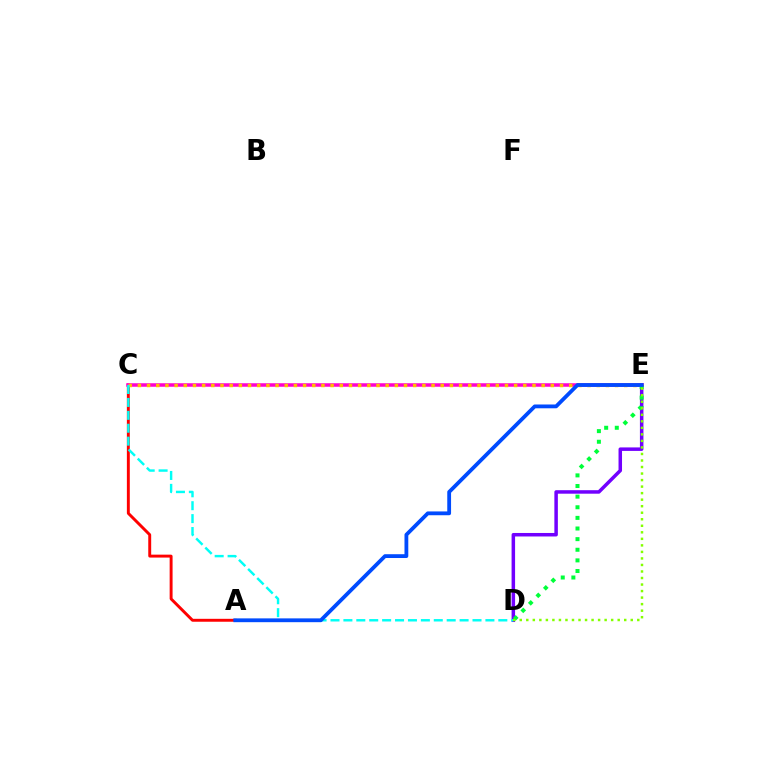{('D', 'E'): [{'color': '#7200ff', 'line_style': 'solid', 'thickness': 2.52}, {'color': '#00ff39', 'line_style': 'dotted', 'thickness': 2.89}, {'color': '#84ff00', 'line_style': 'dotted', 'thickness': 1.77}], ('A', 'C'): [{'color': '#ff0000', 'line_style': 'solid', 'thickness': 2.11}], ('C', 'E'): [{'color': '#ff00cf', 'line_style': 'solid', 'thickness': 2.52}, {'color': '#ffbd00', 'line_style': 'dotted', 'thickness': 2.49}], ('C', 'D'): [{'color': '#00fff6', 'line_style': 'dashed', 'thickness': 1.75}], ('A', 'E'): [{'color': '#004bff', 'line_style': 'solid', 'thickness': 2.74}]}